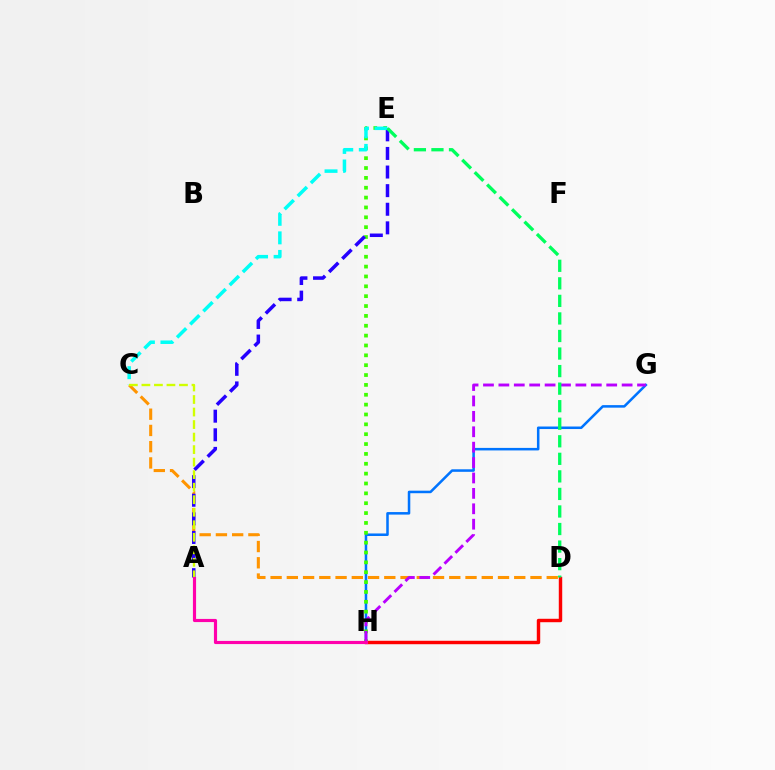{('C', 'D'): [{'color': '#ff9400', 'line_style': 'dashed', 'thickness': 2.21}], ('G', 'H'): [{'color': '#0074ff', 'line_style': 'solid', 'thickness': 1.82}, {'color': '#b900ff', 'line_style': 'dashed', 'thickness': 2.09}], ('D', 'H'): [{'color': '#ff0000', 'line_style': 'solid', 'thickness': 2.47}], ('E', 'H'): [{'color': '#3dff00', 'line_style': 'dotted', 'thickness': 2.68}], ('A', 'E'): [{'color': '#2500ff', 'line_style': 'dashed', 'thickness': 2.53}], ('C', 'E'): [{'color': '#00fff6', 'line_style': 'dashed', 'thickness': 2.52}], ('D', 'E'): [{'color': '#00ff5c', 'line_style': 'dashed', 'thickness': 2.38}], ('A', 'C'): [{'color': '#d1ff00', 'line_style': 'dashed', 'thickness': 1.7}], ('A', 'H'): [{'color': '#ff00ac', 'line_style': 'solid', 'thickness': 2.27}]}